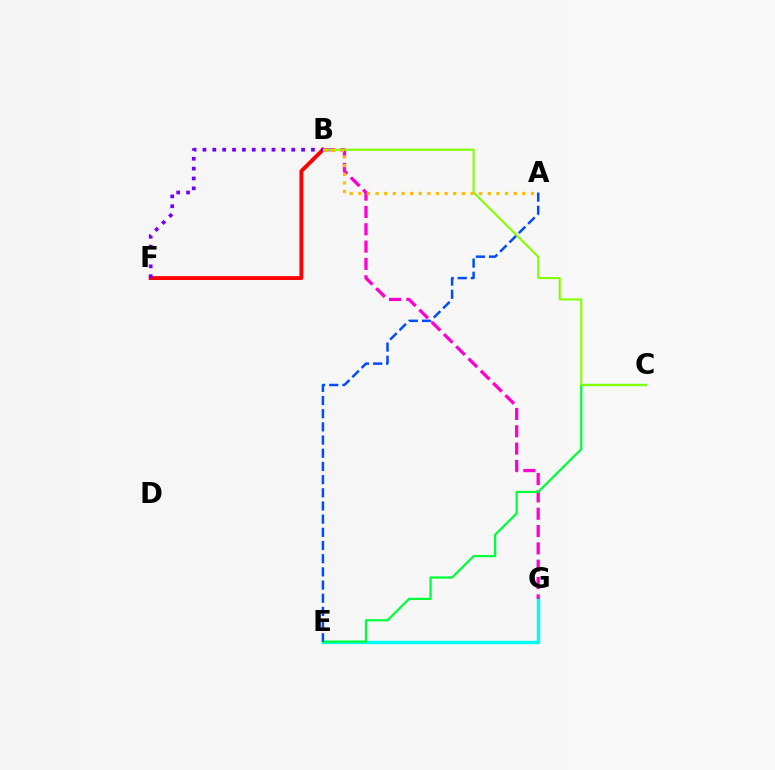{('E', 'G'): [{'color': '#00fff6', 'line_style': 'solid', 'thickness': 2.44}], ('B', 'G'): [{'color': '#ff00cf', 'line_style': 'dashed', 'thickness': 2.35}], ('B', 'F'): [{'color': '#ff0000', 'line_style': 'solid', 'thickness': 2.8}, {'color': '#7200ff', 'line_style': 'dotted', 'thickness': 2.68}], ('C', 'E'): [{'color': '#00ff39', 'line_style': 'solid', 'thickness': 1.61}], ('B', 'C'): [{'color': '#84ff00', 'line_style': 'solid', 'thickness': 1.52}], ('A', 'B'): [{'color': '#ffbd00', 'line_style': 'dotted', 'thickness': 2.35}], ('A', 'E'): [{'color': '#004bff', 'line_style': 'dashed', 'thickness': 1.79}]}